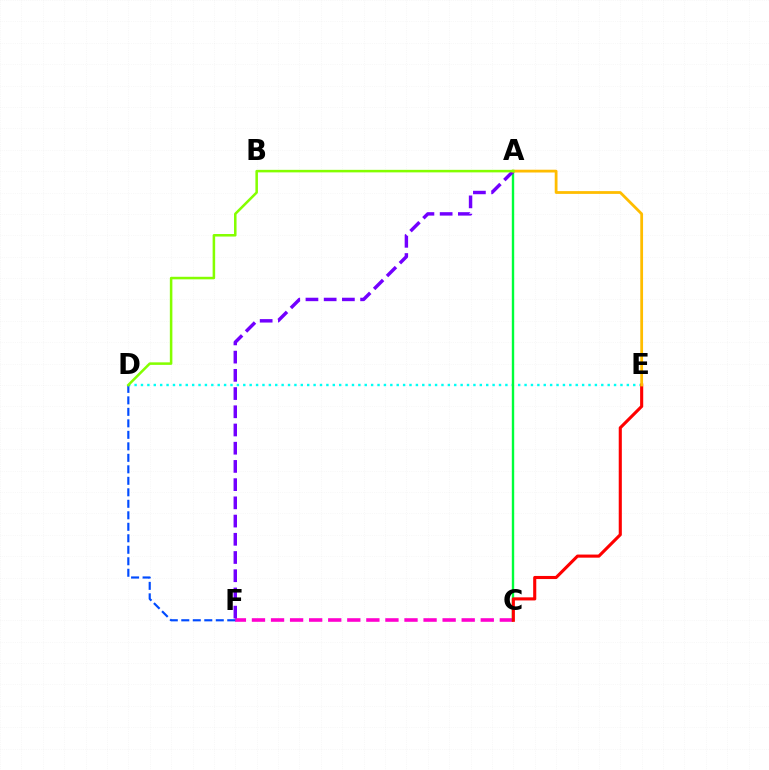{('C', 'F'): [{'color': '#ff00cf', 'line_style': 'dashed', 'thickness': 2.59}], ('D', 'E'): [{'color': '#00fff6', 'line_style': 'dotted', 'thickness': 1.74}], ('D', 'F'): [{'color': '#004bff', 'line_style': 'dashed', 'thickness': 1.56}], ('A', 'C'): [{'color': '#00ff39', 'line_style': 'solid', 'thickness': 1.71}], ('C', 'E'): [{'color': '#ff0000', 'line_style': 'solid', 'thickness': 2.23}], ('A', 'F'): [{'color': '#7200ff', 'line_style': 'dashed', 'thickness': 2.47}], ('A', 'E'): [{'color': '#ffbd00', 'line_style': 'solid', 'thickness': 2.0}], ('A', 'D'): [{'color': '#84ff00', 'line_style': 'solid', 'thickness': 1.83}]}